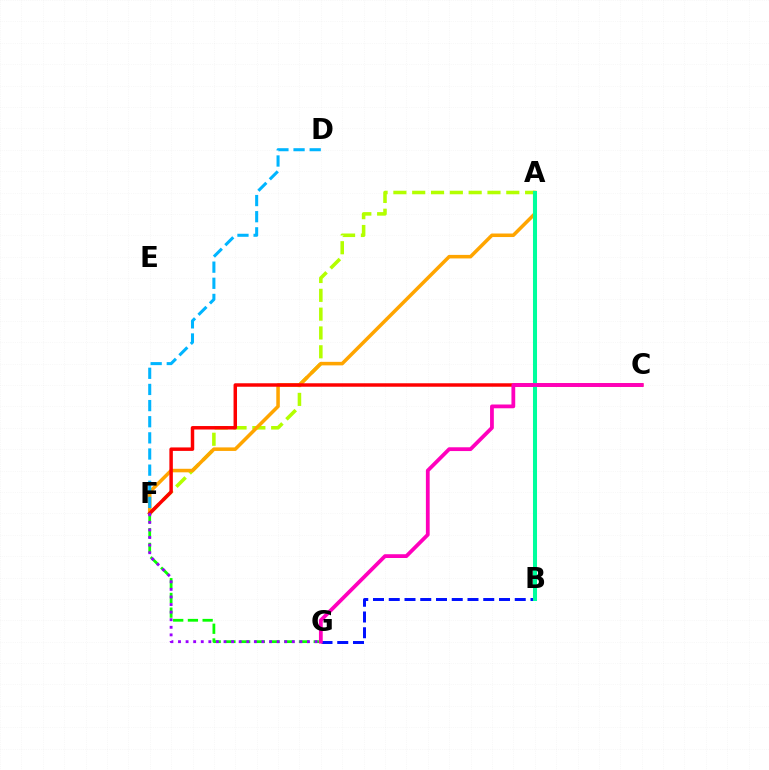{('B', 'G'): [{'color': '#0010ff', 'line_style': 'dashed', 'thickness': 2.14}], ('A', 'F'): [{'color': '#b3ff00', 'line_style': 'dashed', 'thickness': 2.56}, {'color': '#ffa500', 'line_style': 'solid', 'thickness': 2.54}], ('F', 'G'): [{'color': '#08ff00', 'line_style': 'dashed', 'thickness': 2.0}, {'color': '#9b00ff', 'line_style': 'dotted', 'thickness': 2.06}], ('C', 'F'): [{'color': '#ff0000', 'line_style': 'solid', 'thickness': 2.5}], ('A', 'B'): [{'color': '#00ff9d', 'line_style': 'solid', 'thickness': 2.91}], ('D', 'F'): [{'color': '#00b5ff', 'line_style': 'dashed', 'thickness': 2.19}], ('C', 'G'): [{'color': '#ff00bd', 'line_style': 'solid', 'thickness': 2.72}]}